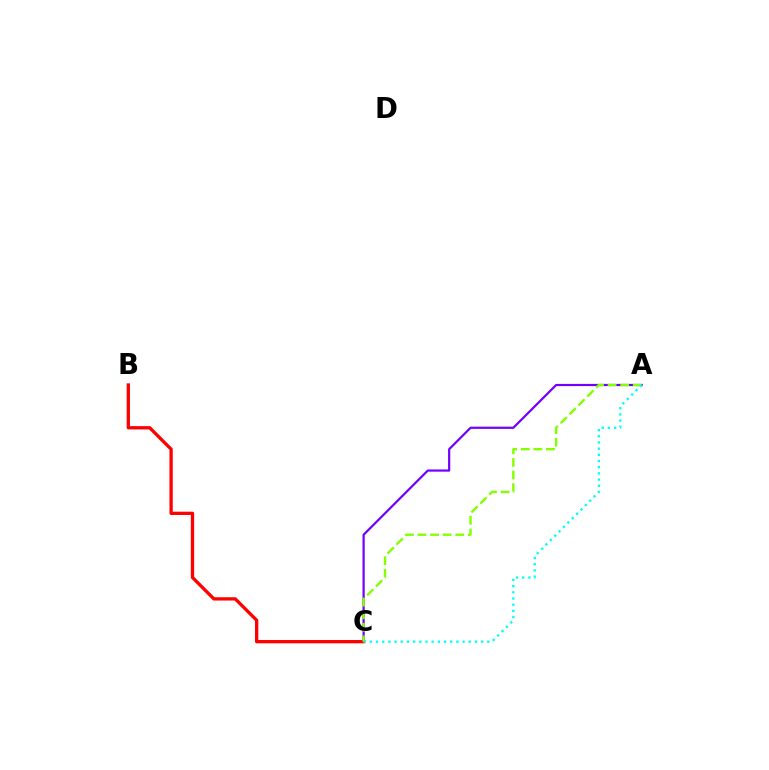{('A', 'C'): [{'color': '#7200ff', 'line_style': 'solid', 'thickness': 1.59}, {'color': '#84ff00', 'line_style': 'dashed', 'thickness': 1.71}, {'color': '#00fff6', 'line_style': 'dotted', 'thickness': 1.68}], ('B', 'C'): [{'color': '#ff0000', 'line_style': 'solid', 'thickness': 2.38}]}